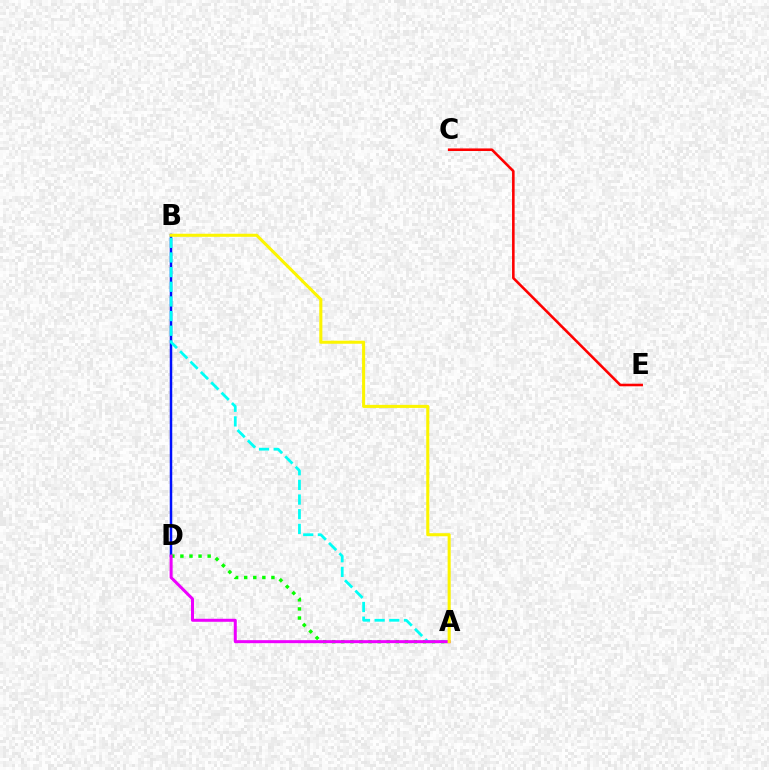{('B', 'D'): [{'color': '#0010ff', 'line_style': 'solid', 'thickness': 1.8}], ('A', 'D'): [{'color': '#08ff00', 'line_style': 'dotted', 'thickness': 2.47}, {'color': '#ee00ff', 'line_style': 'solid', 'thickness': 2.17}], ('C', 'E'): [{'color': '#ff0000', 'line_style': 'solid', 'thickness': 1.86}], ('A', 'B'): [{'color': '#00fff6', 'line_style': 'dashed', 'thickness': 1.99}, {'color': '#fcf500', 'line_style': 'solid', 'thickness': 2.21}]}